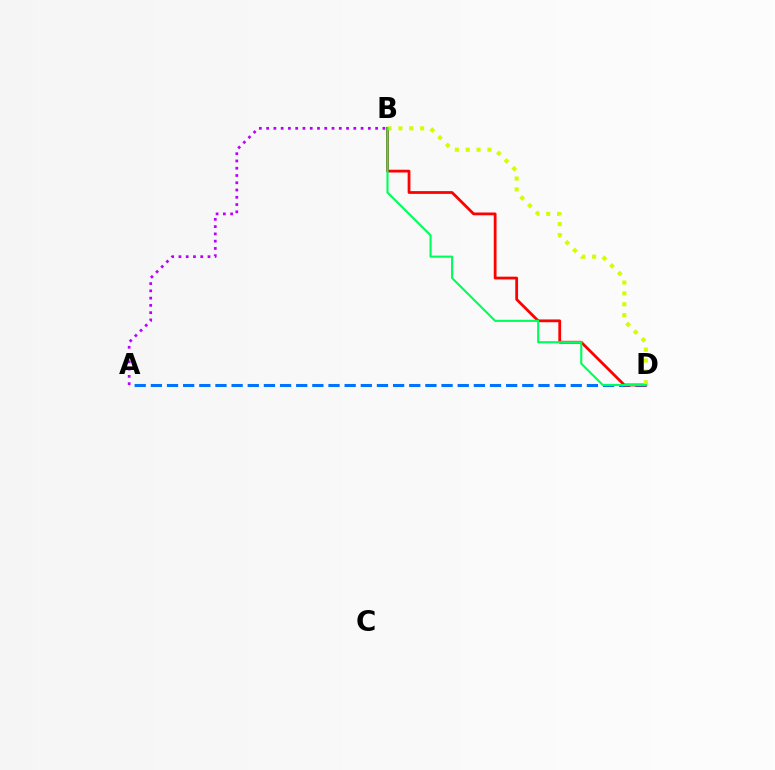{('A', 'D'): [{'color': '#0074ff', 'line_style': 'dashed', 'thickness': 2.19}], ('B', 'D'): [{'color': '#ff0000', 'line_style': 'solid', 'thickness': 2.0}, {'color': '#d1ff00', 'line_style': 'dotted', 'thickness': 2.95}, {'color': '#00ff5c', 'line_style': 'solid', 'thickness': 1.53}], ('A', 'B'): [{'color': '#b900ff', 'line_style': 'dotted', 'thickness': 1.97}]}